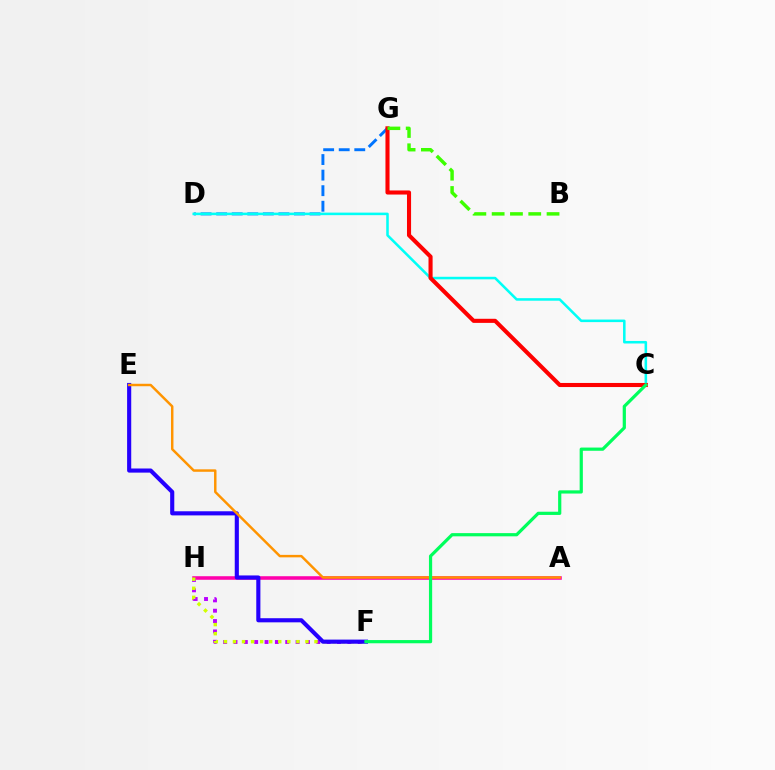{('A', 'H'): [{'color': '#ff00ac', 'line_style': 'solid', 'thickness': 2.57}], ('D', 'G'): [{'color': '#0074ff', 'line_style': 'dashed', 'thickness': 2.11}], ('F', 'H'): [{'color': '#b900ff', 'line_style': 'dotted', 'thickness': 2.81}, {'color': '#d1ff00', 'line_style': 'dotted', 'thickness': 2.46}], ('C', 'D'): [{'color': '#00fff6', 'line_style': 'solid', 'thickness': 1.83}], ('C', 'G'): [{'color': '#ff0000', 'line_style': 'solid', 'thickness': 2.94}], ('E', 'F'): [{'color': '#2500ff', 'line_style': 'solid', 'thickness': 2.97}], ('B', 'G'): [{'color': '#3dff00', 'line_style': 'dashed', 'thickness': 2.49}], ('A', 'E'): [{'color': '#ff9400', 'line_style': 'solid', 'thickness': 1.77}], ('C', 'F'): [{'color': '#00ff5c', 'line_style': 'solid', 'thickness': 2.31}]}